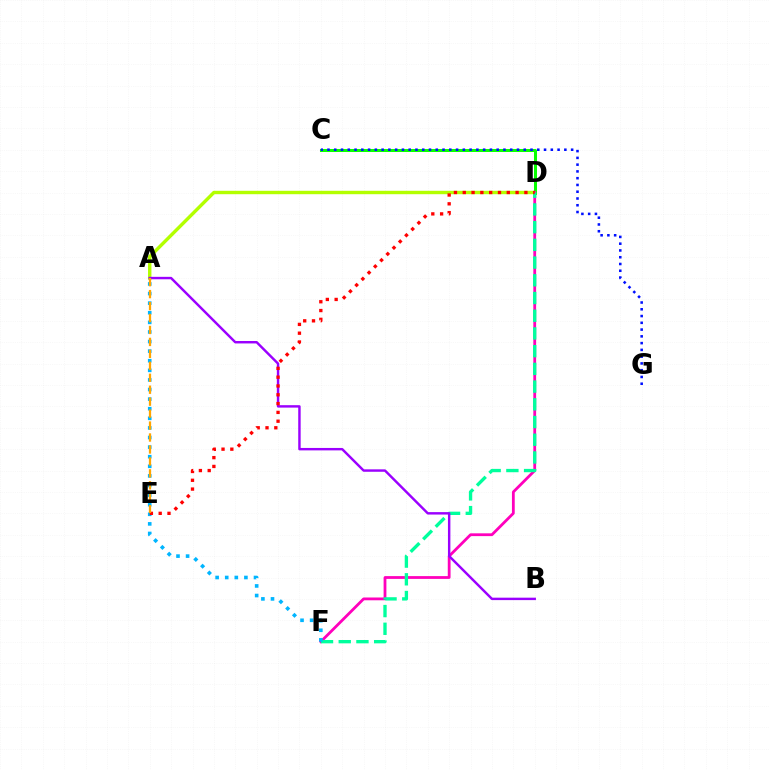{('A', 'D'): [{'color': '#b3ff00', 'line_style': 'solid', 'thickness': 2.45}], ('C', 'D'): [{'color': '#08ff00', 'line_style': 'solid', 'thickness': 2.17}], ('D', 'F'): [{'color': '#ff00bd', 'line_style': 'solid', 'thickness': 2.01}, {'color': '#00ff9d', 'line_style': 'dashed', 'thickness': 2.41}], ('C', 'G'): [{'color': '#0010ff', 'line_style': 'dotted', 'thickness': 1.84}], ('A', 'B'): [{'color': '#9b00ff', 'line_style': 'solid', 'thickness': 1.75}], ('A', 'F'): [{'color': '#00b5ff', 'line_style': 'dotted', 'thickness': 2.61}], ('D', 'E'): [{'color': '#ff0000', 'line_style': 'dotted', 'thickness': 2.39}], ('A', 'E'): [{'color': '#ffa500', 'line_style': 'dashed', 'thickness': 1.62}]}